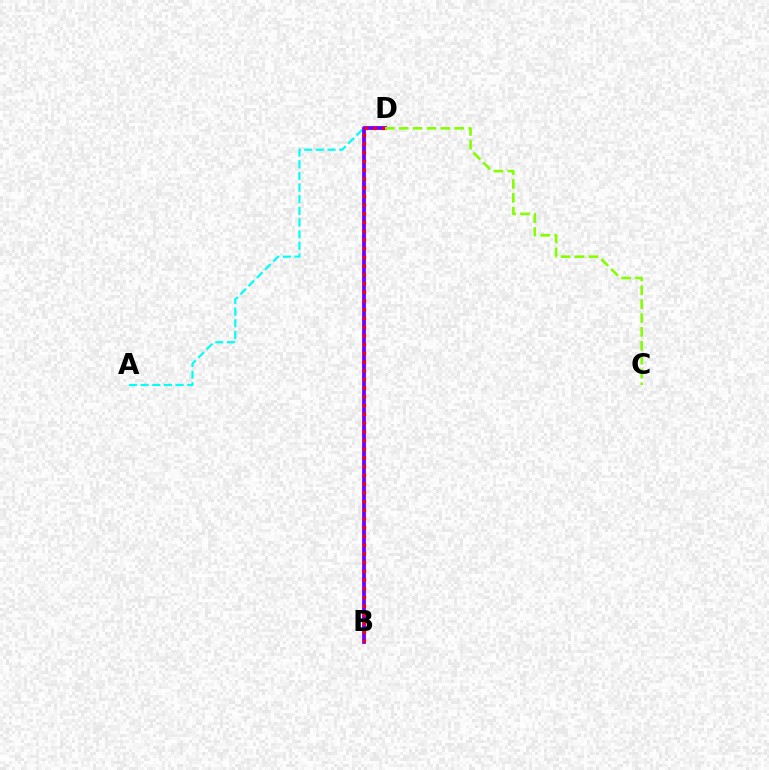{('A', 'D'): [{'color': '#00fff6', 'line_style': 'dashed', 'thickness': 1.58}], ('B', 'D'): [{'color': '#7200ff', 'line_style': 'solid', 'thickness': 2.72}, {'color': '#ff0000', 'line_style': 'dotted', 'thickness': 2.37}], ('C', 'D'): [{'color': '#84ff00', 'line_style': 'dashed', 'thickness': 1.89}]}